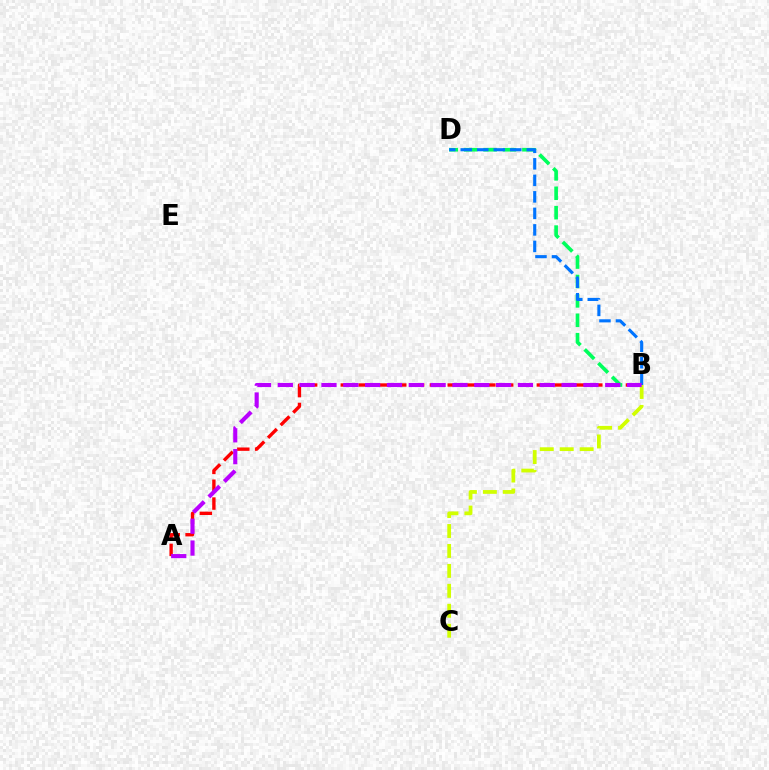{('A', 'B'): [{'color': '#ff0000', 'line_style': 'dashed', 'thickness': 2.42}, {'color': '#b900ff', 'line_style': 'dashed', 'thickness': 2.97}], ('B', 'D'): [{'color': '#00ff5c', 'line_style': 'dashed', 'thickness': 2.64}, {'color': '#0074ff', 'line_style': 'dashed', 'thickness': 2.24}], ('B', 'C'): [{'color': '#d1ff00', 'line_style': 'dashed', 'thickness': 2.71}]}